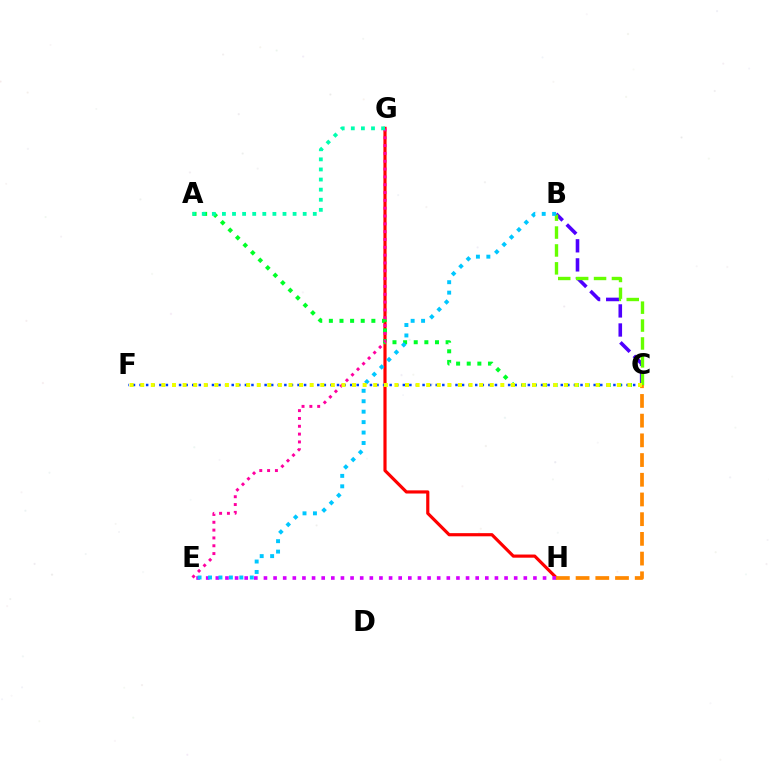{('B', 'C'): [{'color': '#4f00ff', 'line_style': 'dashed', 'thickness': 2.59}, {'color': '#66ff00', 'line_style': 'dashed', 'thickness': 2.43}], ('G', 'H'): [{'color': '#ff0000', 'line_style': 'solid', 'thickness': 2.28}], ('C', 'F'): [{'color': '#003fff', 'line_style': 'dotted', 'thickness': 1.79}, {'color': '#eeff00', 'line_style': 'dotted', 'thickness': 2.88}], ('C', 'H'): [{'color': '#ff8800', 'line_style': 'dashed', 'thickness': 2.68}], ('A', 'C'): [{'color': '#00ff27', 'line_style': 'dotted', 'thickness': 2.89}], ('E', 'H'): [{'color': '#d600ff', 'line_style': 'dotted', 'thickness': 2.61}], ('B', 'E'): [{'color': '#00c7ff', 'line_style': 'dotted', 'thickness': 2.84}], ('E', 'G'): [{'color': '#ff00a0', 'line_style': 'dotted', 'thickness': 2.13}], ('A', 'G'): [{'color': '#00ffaf', 'line_style': 'dotted', 'thickness': 2.74}]}